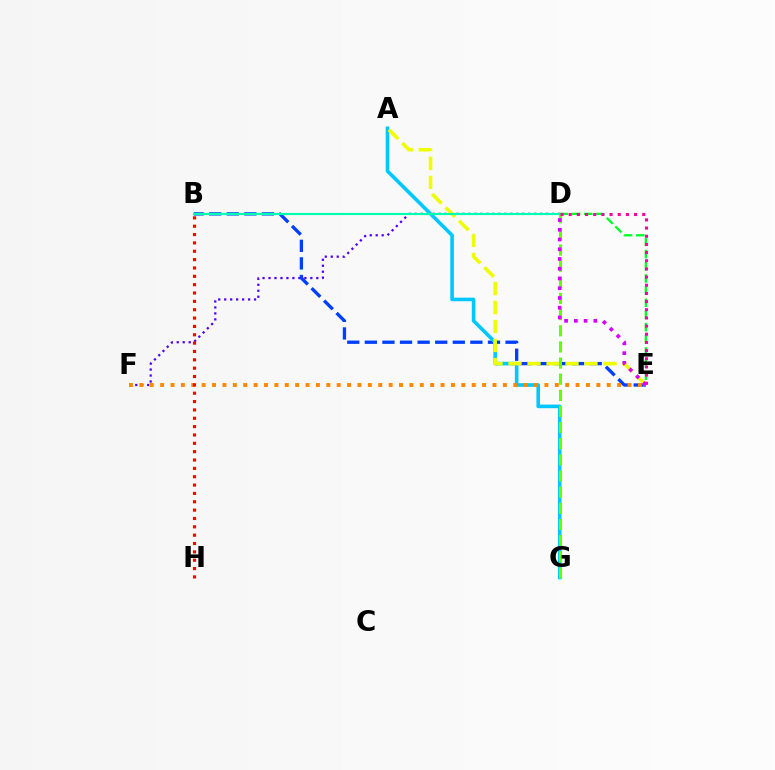{('D', 'F'): [{'color': '#4f00ff', 'line_style': 'dotted', 'thickness': 1.62}], ('B', 'E'): [{'color': '#003fff', 'line_style': 'dashed', 'thickness': 2.39}], ('A', 'G'): [{'color': '#00c7ff', 'line_style': 'solid', 'thickness': 2.59}], ('A', 'E'): [{'color': '#eeff00', 'line_style': 'dashed', 'thickness': 2.58}], ('E', 'F'): [{'color': '#ff8800', 'line_style': 'dotted', 'thickness': 2.82}], ('B', 'D'): [{'color': '#00ffaf', 'line_style': 'solid', 'thickness': 1.54}], ('D', 'E'): [{'color': '#00ff27', 'line_style': 'dashed', 'thickness': 1.65}, {'color': '#ff00a0', 'line_style': 'dotted', 'thickness': 2.22}, {'color': '#d600ff', 'line_style': 'dotted', 'thickness': 2.65}], ('D', 'G'): [{'color': '#66ff00', 'line_style': 'dashed', 'thickness': 2.19}], ('B', 'H'): [{'color': '#ff0000', 'line_style': 'dotted', 'thickness': 2.27}]}